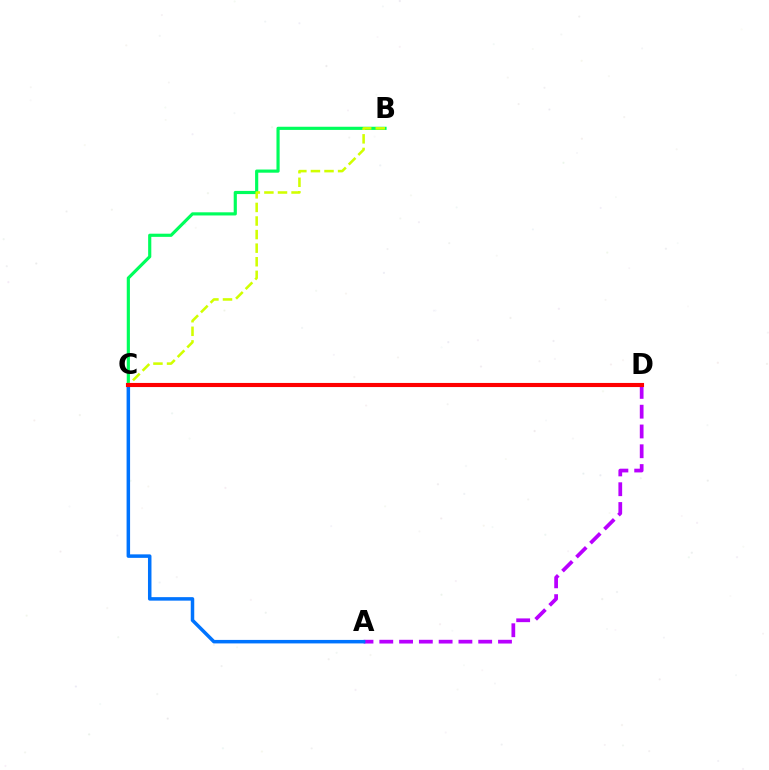{('A', 'D'): [{'color': '#b900ff', 'line_style': 'dashed', 'thickness': 2.69}], ('B', 'C'): [{'color': '#00ff5c', 'line_style': 'solid', 'thickness': 2.28}, {'color': '#d1ff00', 'line_style': 'dashed', 'thickness': 1.85}], ('A', 'C'): [{'color': '#0074ff', 'line_style': 'solid', 'thickness': 2.52}], ('C', 'D'): [{'color': '#ff0000', 'line_style': 'solid', 'thickness': 2.96}]}